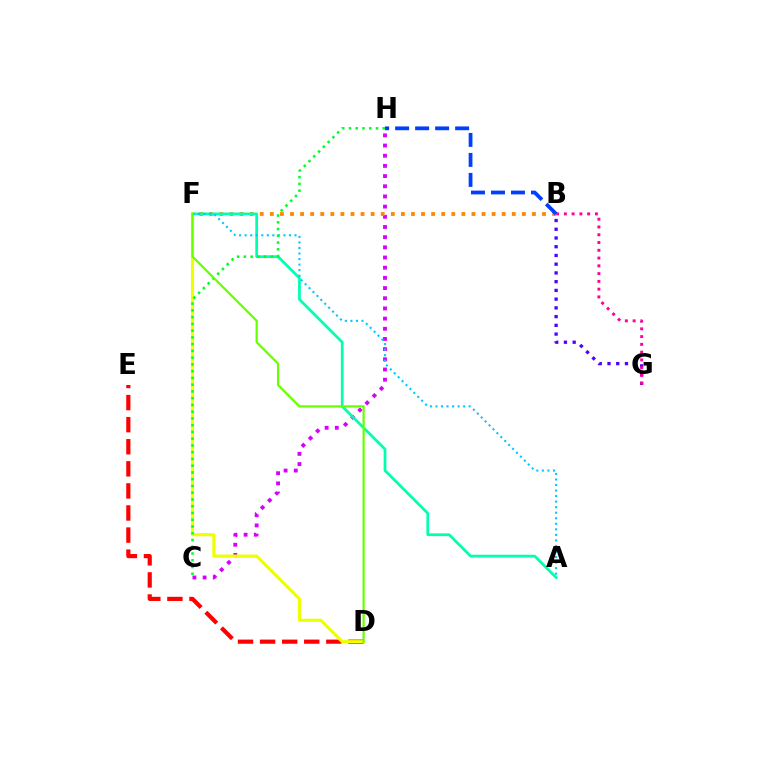{('C', 'H'): [{'color': '#d600ff', 'line_style': 'dotted', 'thickness': 2.77}, {'color': '#00ff27', 'line_style': 'dotted', 'thickness': 1.83}], ('B', 'G'): [{'color': '#4f00ff', 'line_style': 'dotted', 'thickness': 2.37}, {'color': '#ff00a0', 'line_style': 'dotted', 'thickness': 2.11}], ('B', 'F'): [{'color': '#ff8800', 'line_style': 'dotted', 'thickness': 2.74}], ('D', 'E'): [{'color': '#ff0000', 'line_style': 'dashed', 'thickness': 3.0}], ('A', 'F'): [{'color': '#00ffaf', 'line_style': 'solid', 'thickness': 1.97}, {'color': '#00c7ff', 'line_style': 'dotted', 'thickness': 1.51}], ('D', 'F'): [{'color': '#eeff00', 'line_style': 'solid', 'thickness': 2.26}, {'color': '#66ff00', 'line_style': 'solid', 'thickness': 1.58}], ('B', 'H'): [{'color': '#003fff', 'line_style': 'dashed', 'thickness': 2.72}]}